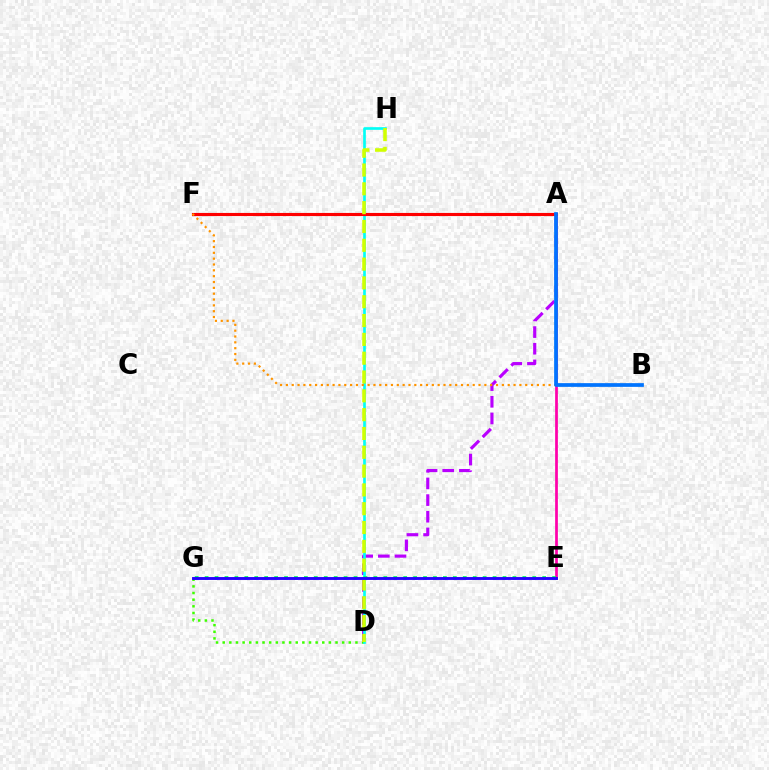{('A', 'D'): [{'color': '#b900ff', 'line_style': 'dashed', 'thickness': 2.26}], ('D', 'G'): [{'color': '#3dff00', 'line_style': 'dotted', 'thickness': 1.8}], ('D', 'H'): [{'color': '#00fff6', 'line_style': 'solid', 'thickness': 1.92}, {'color': '#d1ff00', 'line_style': 'dashed', 'thickness': 2.56}], ('A', 'E'): [{'color': '#ff00ac', 'line_style': 'solid', 'thickness': 1.96}], ('E', 'G'): [{'color': '#00ff5c', 'line_style': 'dotted', 'thickness': 2.7}, {'color': '#2500ff', 'line_style': 'solid', 'thickness': 2.08}], ('A', 'F'): [{'color': '#ff0000', 'line_style': 'solid', 'thickness': 2.24}], ('B', 'F'): [{'color': '#ff9400', 'line_style': 'dotted', 'thickness': 1.59}], ('A', 'B'): [{'color': '#0074ff', 'line_style': 'solid', 'thickness': 2.68}]}